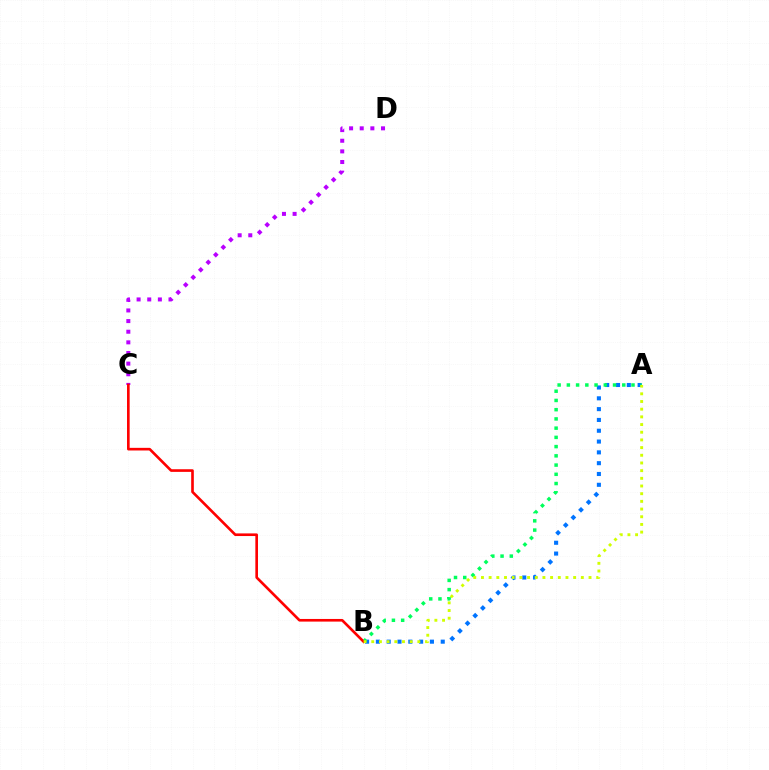{('A', 'B'): [{'color': '#0074ff', 'line_style': 'dotted', 'thickness': 2.94}, {'color': '#00ff5c', 'line_style': 'dotted', 'thickness': 2.51}, {'color': '#d1ff00', 'line_style': 'dotted', 'thickness': 2.09}], ('C', 'D'): [{'color': '#b900ff', 'line_style': 'dotted', 'thickness': 2.89}], ('B', 'C'): [{'color': '#ff0000', 'line_style': 'solid', 'thickness': 1.9}]}